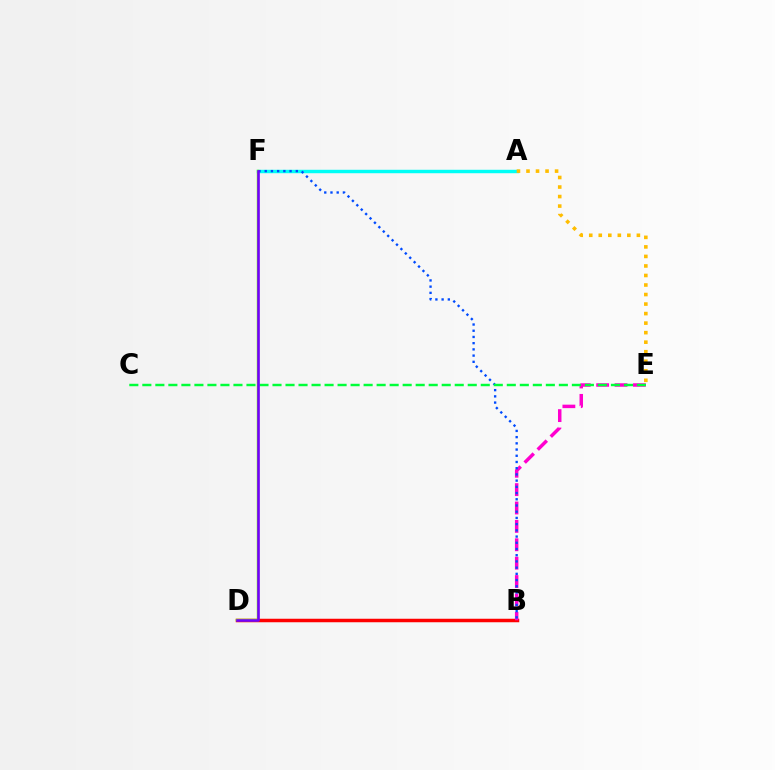{('B', 'D'): [{'color': '#ff0000', 'line_style': 'solid', 'thickness': 2.52}], ('A', 'F'): [{'color': '#00fff6', 'line_style': 'solid', 'thickness': 2.47}], ('D', 'F'): [{'color': '#84ff00', 'line_style': 'solid', 'thickness': 1.79}, {'color': '#7200ff', 'line_style': 'solid', 'thickness': 1.88}], ('A', 'E'): [{'color': '#ffbd00', 'line_style': 'dotted', 'thickness': 2.59}], ('B', 'E'): [{'color': '#ff00cf', 'line_style': 'dashed', 'thickness': 2.5}], ('B', 'F'): [{'color': '#004bff', 'line_style': 'dotted', 'thickness': 1.69}], ('C', 'E'): [{'color': '#00ff39', 'line_style': 'dashed', 'thickness': 1.77}]}